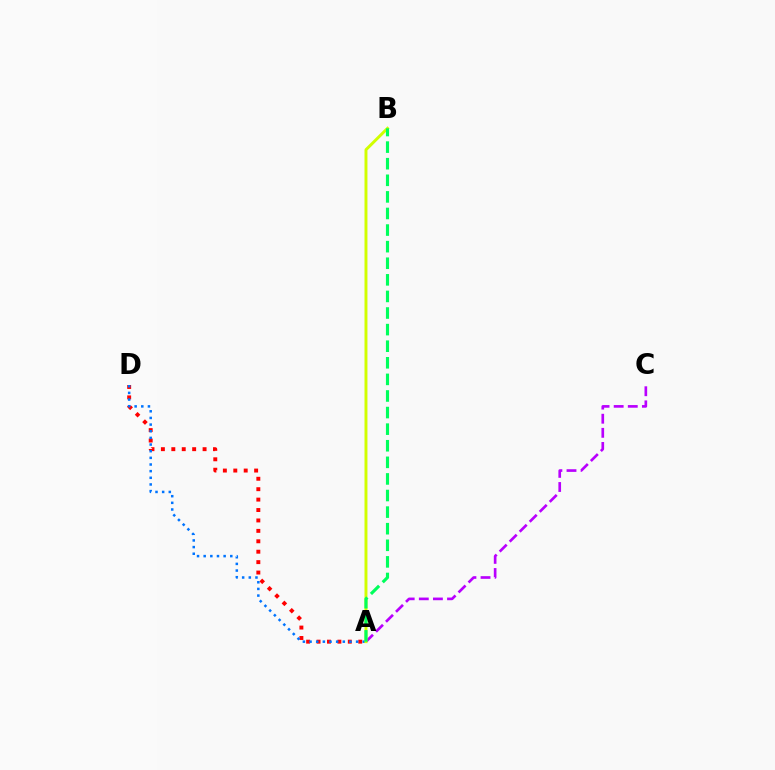{('A', 'C'): [{'color': '#b900ff', 'line_style': 'dashed', 'thickness': 1.92}], ('A', 'D'): [{'color': '#ff0000', 'line_style': 'dotted', 'thickness': 2.83}, {'color': '#0074ff', 'line_style': 'dotted', 'thickness': 1.81}], ('A', 'B'): [{'color': '#d1ff00', 'line_style': 'solid', 'thickness': 2.12}, {'color': '#00ff5c', 'line_style': 'dashed', 'thickness': 2.25}]}